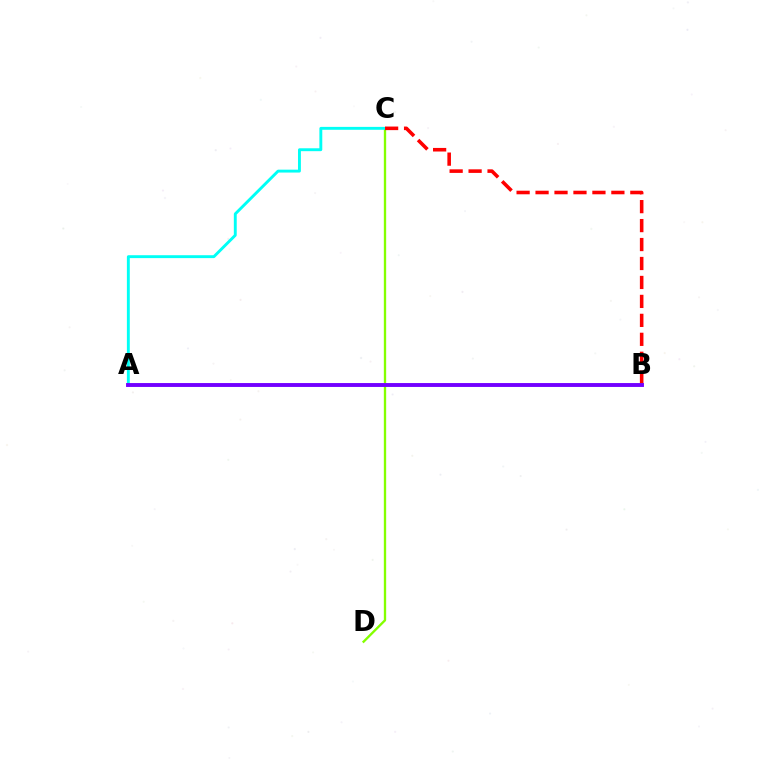{('C', 'D'): [{'color': '#84ff00', 'line_style': 'solid', 'thickness': 1.68}], ('A', 'C'): [{'color': '#00fff6', 'line_style': 'solid', 'thickness': 2.09}], ('B', 'C'): [{'color': '#ff0000', 'line_style': 'dashed', 'thickness': 2.58}], ('A', 'B'): [{'color': '#7200ff', 'line_style': 'solid', 'thickness': 2.8}]}